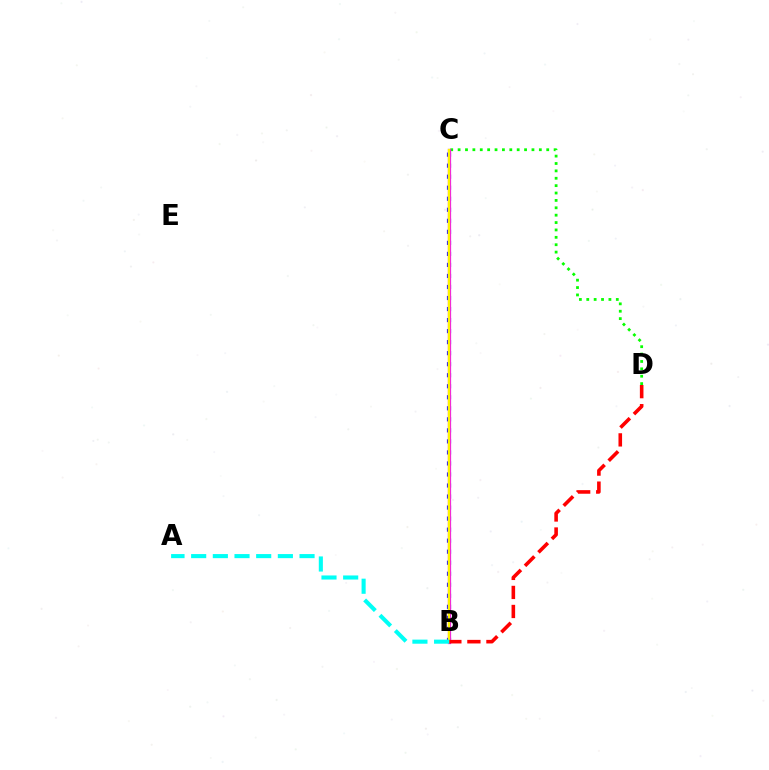{('B', 'C'): [{'color': '#0010ff', 'line_style': 'dotted', 'thickness': 3.0}, {'color': '#ee00ff', 'line_style': 'solid', 'thickness': 2.32}, {'color': '#fcf500', 'line_style': 'solid', 'thickness': 1.7}], ('C', 'D'): [{'color': '#08ff00', 'line_style': 'dotted', 'thickness': 2.01}], ('B', 'D'): [{'color': '#ff0000', 'line_style': 'dashed', 'thickness': 2.59}], ('A', 'B'): [{'color': '#00fff6', 'line_style': 'dashed', 'thickness': 2.94}]}